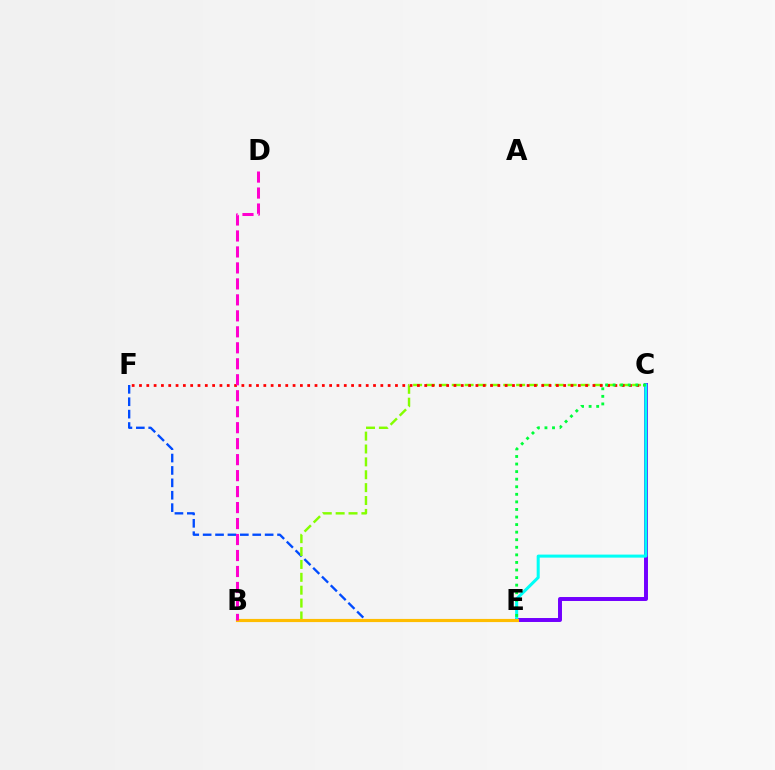{('C', 'E'): [{'color': '#7200ff', 'line_style': 'solid', 'thickness': 2.85}, {'color': '#00fff6', 'line_style': 'solid', 'thickness': 2.18}, {'color': '#00ff39', 'line_style': 'dotted', 'thickness': 2.06}], ('E', 'F'): [{'color': '#004bff', 'line_style': 'dashed', 'thickness': 1.68}], ('B', 'C'): [{'color': '#84ff00', 'line_style': 'dashed', 'thickness': 1.75}], ('C', 'F'): [{'color': '#ff0000', 'line_style': 'dotted', 'thickness': 1.99}], ('B', 'E'): [{'color': '#ffbd00', 'line_style': 'solid', 'thickness': 2.27}], ('B', 'D'): [{'color': '#ff00cf', 'line_style': 'dashed', 'thickness': 2.17}]}